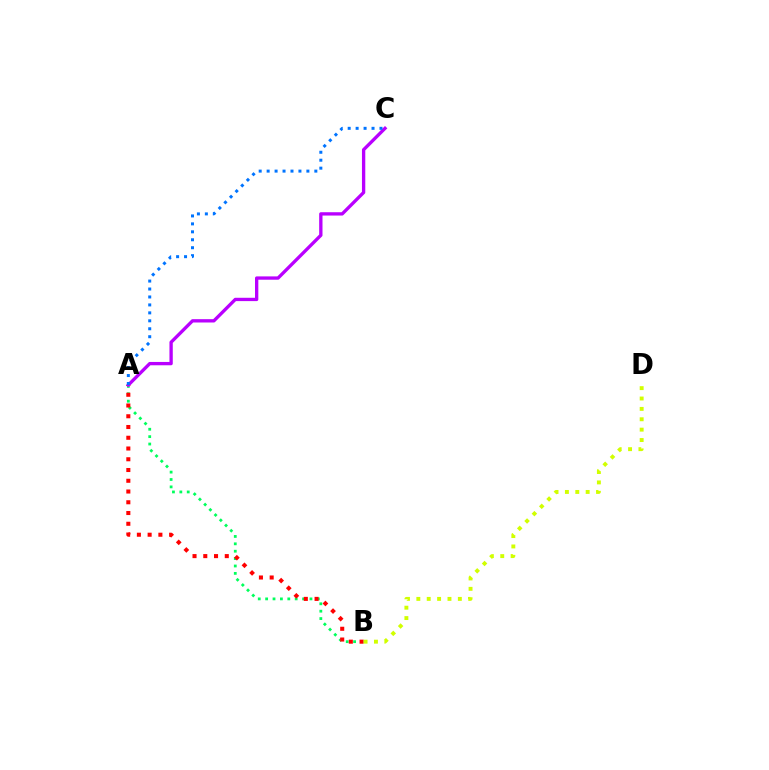{('A', 'B'): [{'color': '#00ff5c', 'line_style': 'dotted', 'thickness': 2.01}, {'color': '#ff0000', 'line_style': 'dotted', 'thickness': 2.92}], ('A', 'C'): [{'color': '#b900ff', 'line_style': 'solid', 'thickness': 2.39}, {'color': '#0074ff', 'line_style': 'dotted', 'thickness': 2.16}], ('B', 'D'): [{'color': '#d1ff00', 'line_style': 'dotted', 'thickness': 2.82}]}